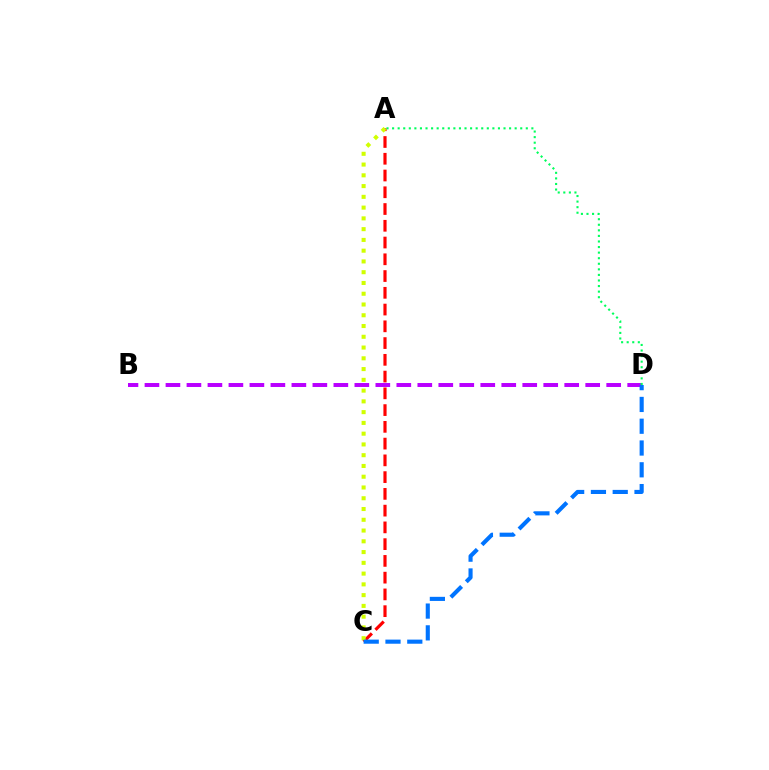{('A', 'C'): [{'color': '#ff0000', 'line_style': 'dashed', 'thickness': 2.28}, {'color': '#d1ff00', 'line_style': 'dotted', 'thickness': 2.92}], ('B', 'D'): [{'color': '#b900ff', 'line_style': 'dashed', 'thickness': 2.85}], ('C', 'D'): [{'color': '#0074ff', 'line_style': 'dashed', 'thickness': 2.96}], ('A', 'D'): [{'color': '#00ff5c', 'line_style': 'dotted', 'thickness': 1.51}]}